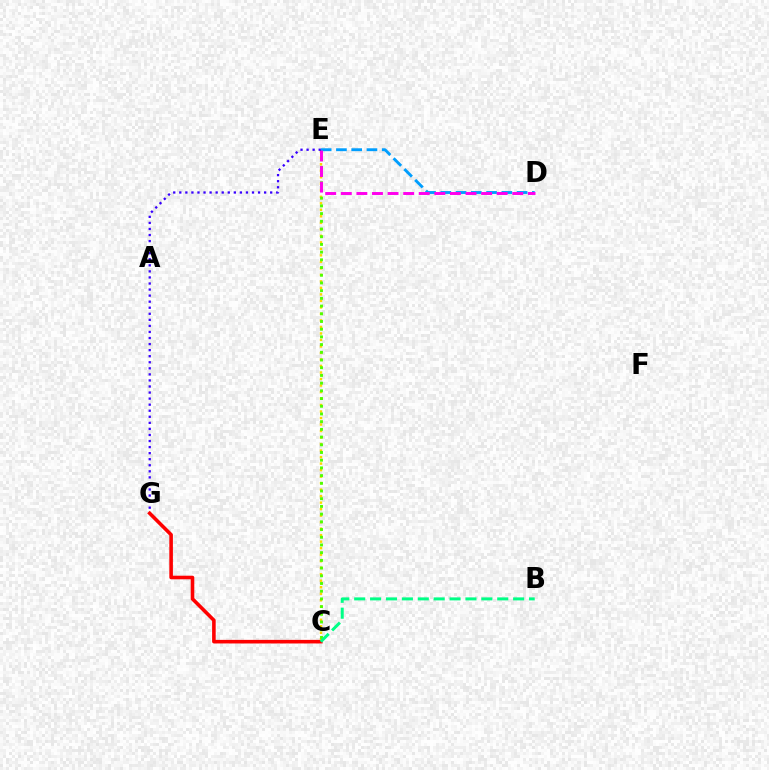{('C', 'E'): [{'color': '#ffd500', 'line_style': 'dotted', 'thickness': 1.77}, {'color': '#4fff00', 'line_style': 'dotted', 'thickness': 2.09}], ('D', 'E'): [{'color': '#009eff', 'line_style': 'dashed', 'thickness': 2.07}, {'color': '#ff00ed', 'line_style': 'dashed', 'thickness': 2.12}], ('E', 'G'): [{'color': '#3700ff', 'line_style': 'dotted', 'thickness': 1.65}], ('C', 'G'): [{'color': '#ff0000', 'line_style': 'solid', 'thickness': 2.58}], ('B', 'C'): [{'color': '#00ff86', 'line_style': 'dashed', 'thickness': 2.16}]}